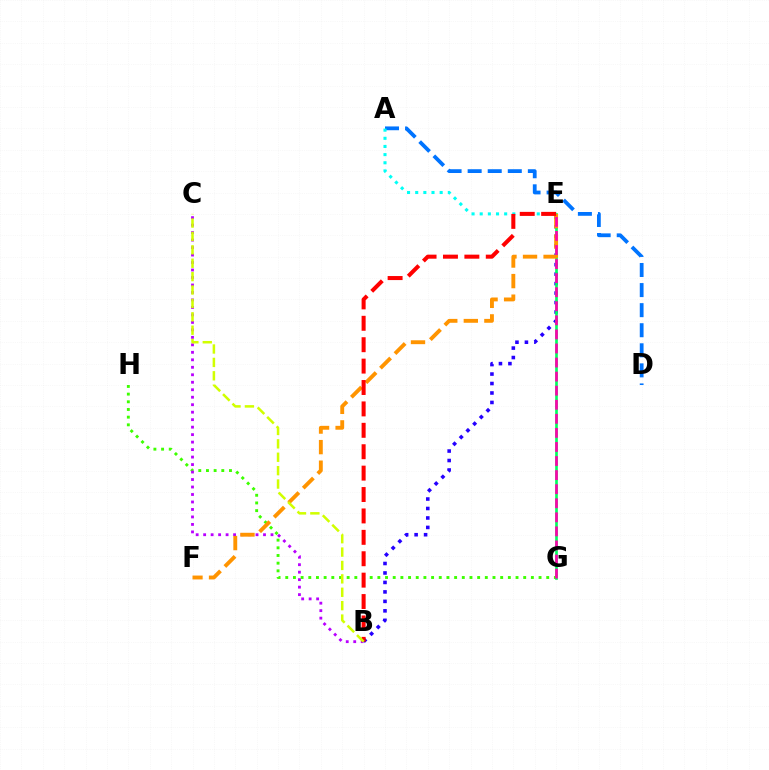{('B', 'E'): [{'color': '#2500ff', 'line_style': 'dotted', 'thickness': 2.57}, {'color': '#ff0000', 'line_style': 'dashed', 'thickness': 2.91}], ('G', 'H'): [{'color': '#3dff00', 'line_style': 'dotted', 'thickness': 2.09}], ('B', 'C'): [{'color': '#b900ff', 'line_style': 'dotted', 'thickness': 2.03}, {'color': '#d1ff00', 'line_style': 'dashed', 'thickness': 1.82}], ('A', 'D'): [{'color': '#0074ff', 'line_style': 'dashed', 'thickness': 2.73}], ('A', 'E'): [{'color': '#00fff6', 'line_style': 'dotted', 'thickness': 2.21}], ('E', 'G'): [{'color': '#00ff5c', 'line_style': 'solid', 'thickness': 1.92}, {'color': '#ff00ac', 'line_style': 'dashed', 'thickness': 1.91}], ('E', 'F'): [{'color': '#ff9400', 'line_style': 'dashed', 'thickness': 2.79}]}